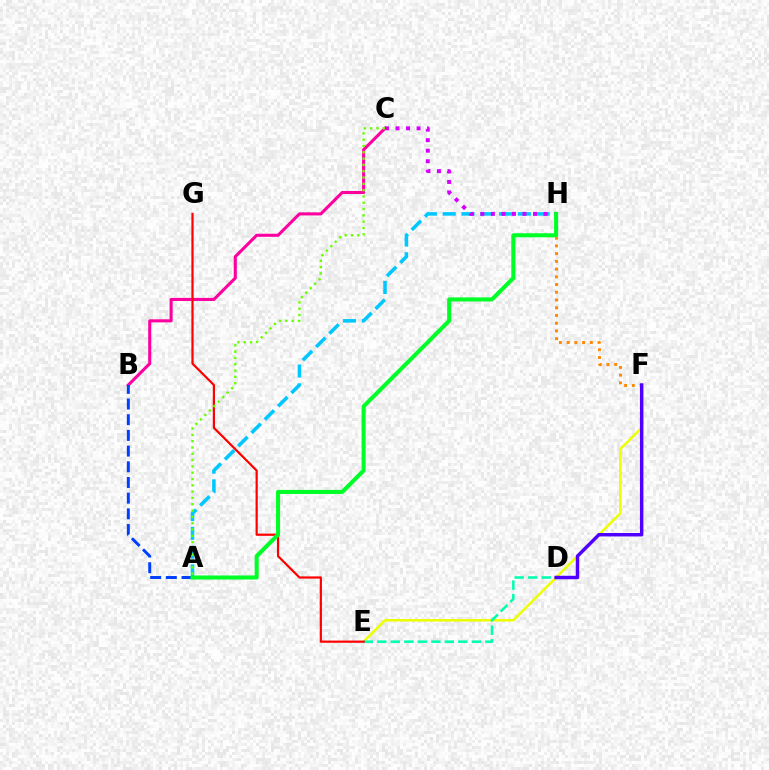{('A', 'H'): [{'color': '#00c7ff', 'line_style': 'dashed', 'thickness': 2.55}, {'color': '#00ff27', 'line_style': 'solid', 'thickness': 2.92}], ('F', 'H'): [{'color': '#ff8800', 'line_style': 'dotted', 'thickness': 2.1}], ('E', 'F'): [{'color': '#eeff00', 'line_style': 'solid', 'thickness': 1.79}], ('C', 'H'): [{'color': '#d600ff', 'line_style': 'dotted', 'thickness': 2.86}], ('B', 'C'): [{'color': '#ff00a0', 'line_style': 'solid', 'thickness': 2.21}], ('A', 'B'): [{'color': '#003fff', 'line_style': 'dashed', 'thickness': 2.13}], ('D', 'E'): [{'color': '#00ffaf', 'line_style': 'dashed', 'thickness': 1.83}], ('D', 'F'): [{'color': '#4f00ff', 'line_style': 'solid', 'thickness': 2.49}], ('E', 'G'): [{'color': '#ff0000', 'line_style': 'solid', 'thickness': 1.59}], ('A', 'C'): [{'color': '#66ff00', 'line_style': 'dotted', 'thickness': 1.71}]}